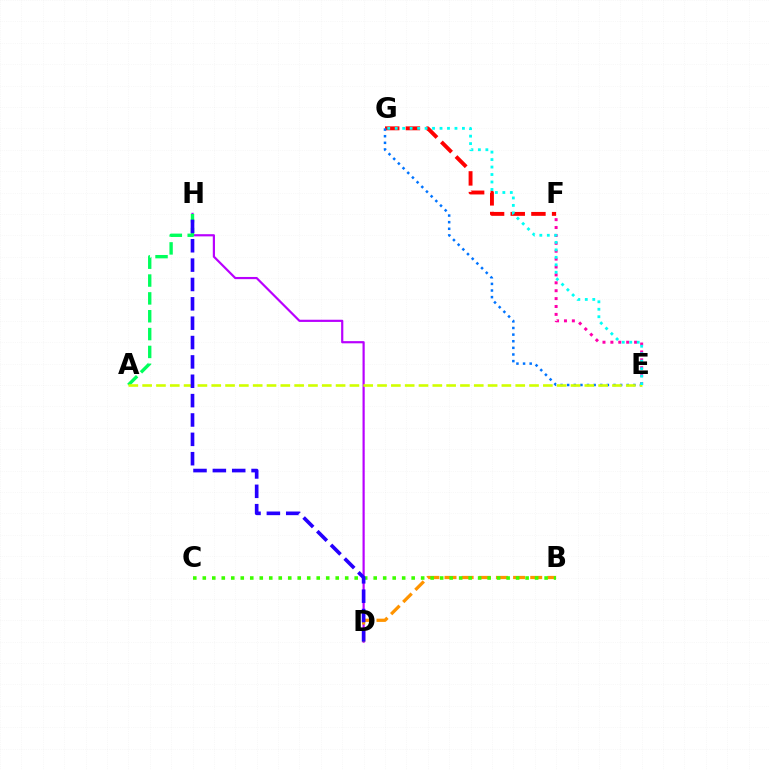{('F', 'G'): [{'color': '#ff0000', 'line_style': 'dashed', 'thickness': 2.81}], ('D', 'H'): [{'color': '#b900ff', 'line_style': 'solid', 'thickness': 1.58}, {'color': '#2500ff', 'line_style': 'dashed', 'thickness': 2.63}], ('A', 'H'): [{'color': '#00ff5c', 'line_style': 'dashed', 'thickness': 2.42}], ('E', 'F'): [{'color': '#ff00ac', 'line_style': 'dotted', 'thickness': 2.15}], ('B', 'D'): [{'color': '#ff9400', 'line_style': 'dashed', 'thickness': 2.33}], ('E', 'G'): [{'color': '#0074ff', 'line_style': 'dotted', 'thickness': 1.8}, {'color': '#00fff6', 'line_style': 'dotted', 'thickness': 2.03}], ('A', 'E'): [{'color': '#d1ff00', 'line_style': 'dashed', 'thickness': 1.88}], ('B', 'C'): [{'color': '#3dff00', 'line_style': 'dotted', 'thickness': 2.58}]}